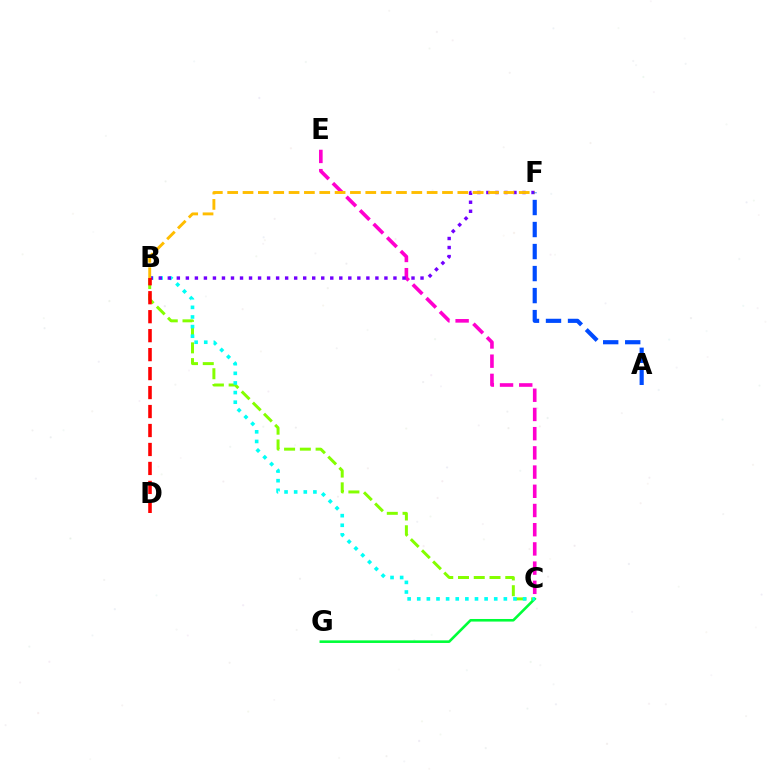{('B', 'C'): [{'color': '#84ff00', 'line_style': 'dashed', 'thickness': 2.14}, {'color': '#00fff6', 'line_style': 'dotted', 'thickness': 2.61}], ('C', 'E'): [{'color': '#ff00cf', 'line_style': 'dashed', 'thickness': 2.61}], ('C', 'G'): [{'color': '#00ff39', 'line_style': 'solid', 'thickness': 1.87}], ('B', 'F'): [{'color': '#7200ff', 'line_style': 'dotted', 'thickness': 2.45}, {'color': '#ffbd00', 'line_style': 'dashed', 'thickness': 2.08}], ('B', 'D'): [{'color': '#ff0000', 'line_style': 'dashed', 'thickness': 2.58}], ('A', 'F'): [{'color': '#004bff', 'line_style': 'dashed', 'thickness': 2.99}]}